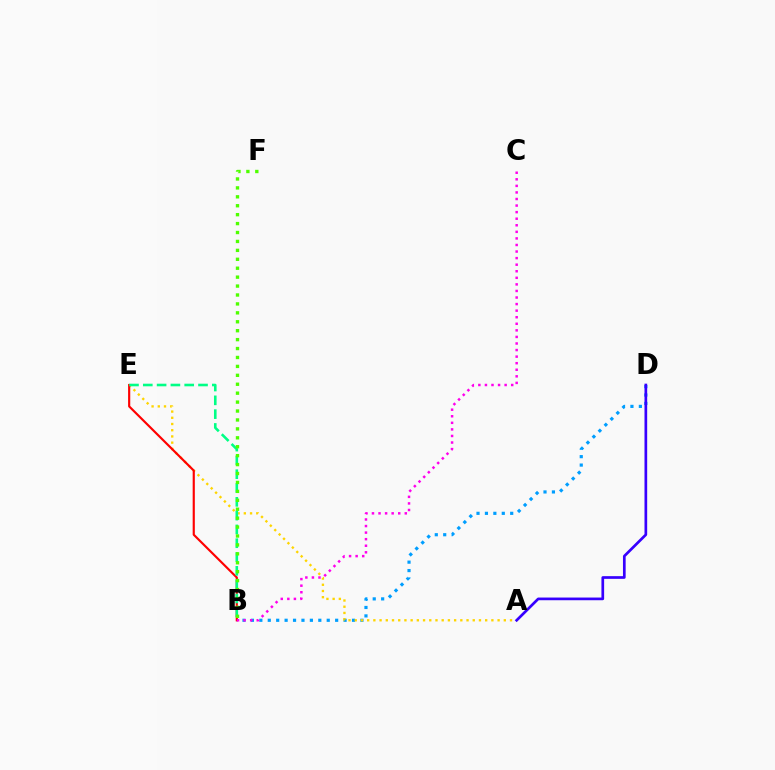{('B', 'D'): [{'color': '#009eff', 'line_style': 'dotted', 'thickness': 2.29}], ('A', 'E'): [{'color': '#ffd500', 'line_style': 'dotted', 'thickness': 1.69}], ('B', 'E'): [{'color': '#ff0000', 'line_style': 'solid', 'thickness': 1.55}, {'color': '#00ff86', 'line_style': 'dashed', 'thickness': 1.88}], ('B', 'C'): [{'color': '#ff00ed', 'line_style': 'dotted', 'thickness': 1.78}], ('B', 'F'): [{'color': '#4fff00', 'line_style': 'dotted', 'thickness': 2.43}], ('A', 'D'): [{'color': '#3700ff', 'line_style': 'solid', 'thickness': 1.94}]}